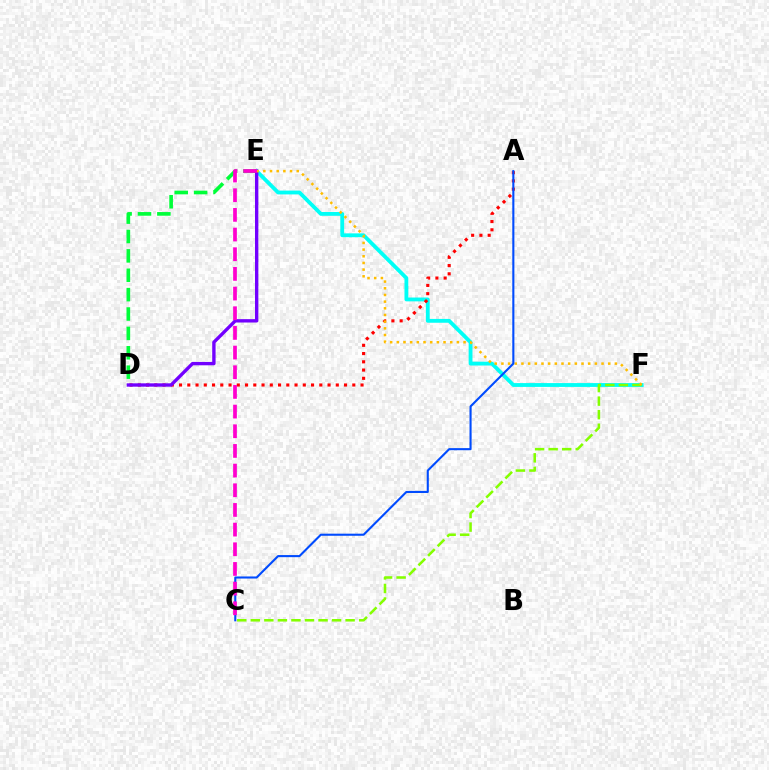{('D', 'E'): [{'color': '#00ff39', 'line_style': 'dashed', 'thickness': 2.63}, {'color': '#7200ff', 'line_style': 'solid', 'thickness': 2.42}], ('E', 'F'): [{'color': '#00fff6', 'line_style': 'solid', 'thickness': 2.76}, {'color': '#ffbd00', 'line_style': 'dotted', 'thickness': 1.81}], ('A', 'D'): [{'color': '#ff0000', 'line_style': 'dotted', 'thickness': 2.24}], ('C', 'F'): [{'color': '#84ff00', 'line_style': 'dashed', 'thickness': 1.84}], ('A', 'C'): [{'color': '#004bff', 'line_style': 'solid', 'thickness': 1.51}], ('C', 'E'): [{'color': '#ff00cf', 'line_style': 'dashed', 'thickness': 2.67}]}